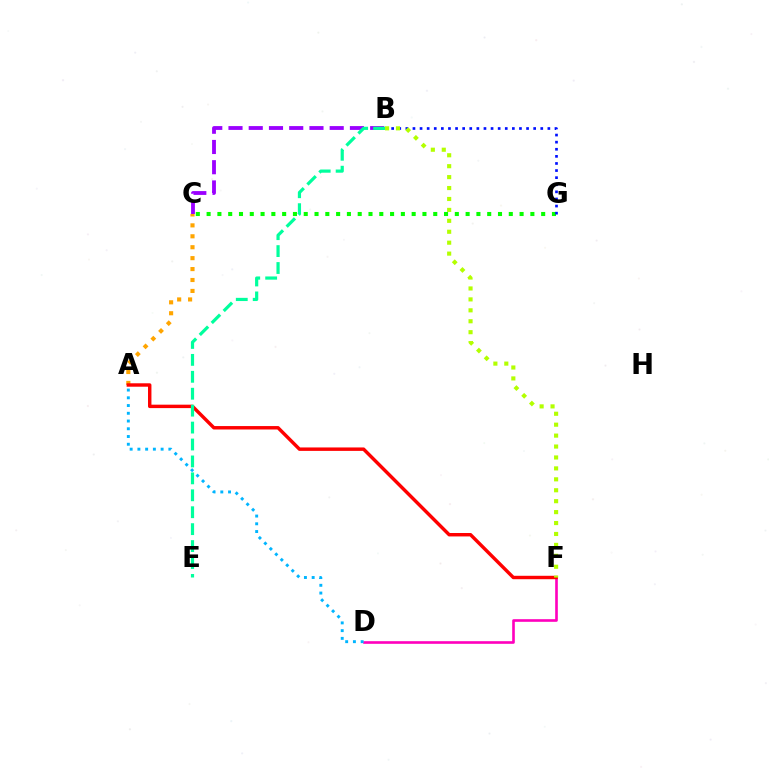{('C', 'G'): [{'color': '#08ff00', 'line_style': 'dotted', 'thickness': 2.93}], ('B', 'G'): [{'color': '#0010ff', 'line_style': 'dotted', 'thickness': 1.93}], ('D', 'F'): [{'color': '#ff00bd', 'line_style': 'solid', 'thickness': 1.89}], ('A', 'C'): [{'color': '#ffa500', 'line_style': 'dotted', 'thickness': 2.97}], ('B', 'C'): [{'color': '#9b00ff', 'line_style': 'dashed', 'thickness': 2.75}], ('A', 'F'): [{'color': '#ff0000', 'line_style': 'solid', 'thickness': 2.47}], ('A', 'D'): [{'color': '#00b5ff', 'line_style': 'dotted', 'thickness': 2.1}], ('B', 'E'): [{'color': '#00ff9d', 'line_style': 'dashed', 'thickness': 2.3}], ('B', 'F'): [{'color': '#b3ff00', 'line_style': 'dotted', 'thickness': 2.97}]}